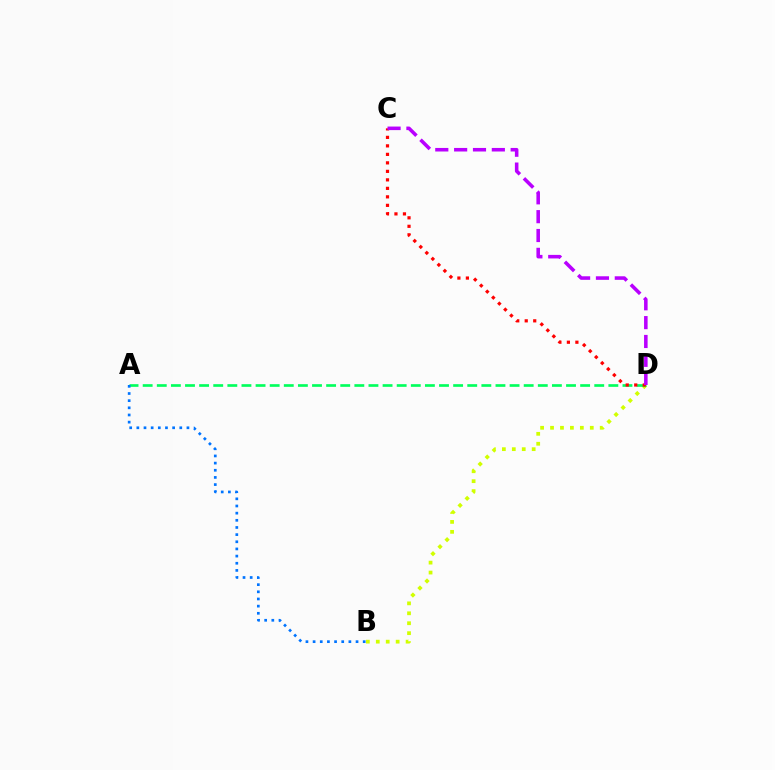{('B', 'D'): [{'color': '#d1ff00', 'line_style': 'dotted', 'thickness': 2.7}], ('A', 'D'): [{'color': '#00ff5c', 'line_style': 'dashed', 'thickness': 1.92}], ('A', 'B'): [{'color': '#0074ff', 'line_style': 'dotted', 'thickness': 1.94}], ('C', 'D'): [{'color': '#ff0000', 'line_style': 'dotted', 'thickness': 2.31}, {'color': '#b900ff', 'line_style': 'dashed', 'thickness': 2.56}]}